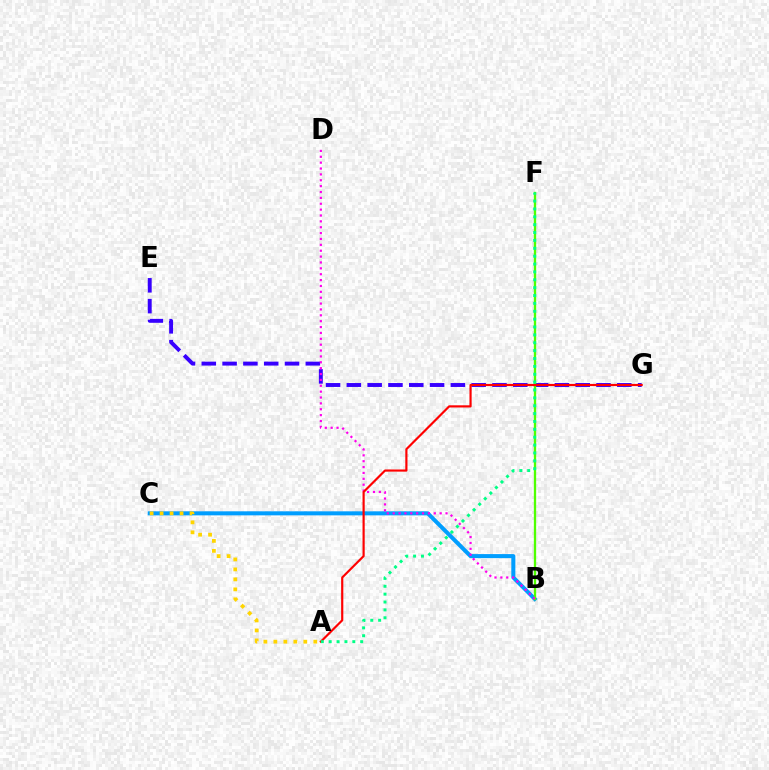{('E', 'G'): [{'color': '#3700ff', 'line_style': 'dashed', 'thickness': 2.83}], ('B', 'C'): [{'color': '#009eff', 'line_style': 'solid', 'thickness': 2.91}], ('A', 'C'): [{'color': '#ffd500', 'line_style': 'dotted', 'thickness': 2.71}], ('B', 'F'): [{'color': '#4fff00', 'line_style': 'solid', 'thickness': 1.67}], ('B', 'D'): [{'color': '#ff00ed', 'line_style': 'dotted', 'thickness': 1.6}], ('A', 'G'): [{'color': '#ff0000', 'line_style': 'solid', 'thickness': 1.56}], ('A', 'F'): [{'color': '#00ff86', 'line_style': 'dotted', 'thickness': 2.14}]}